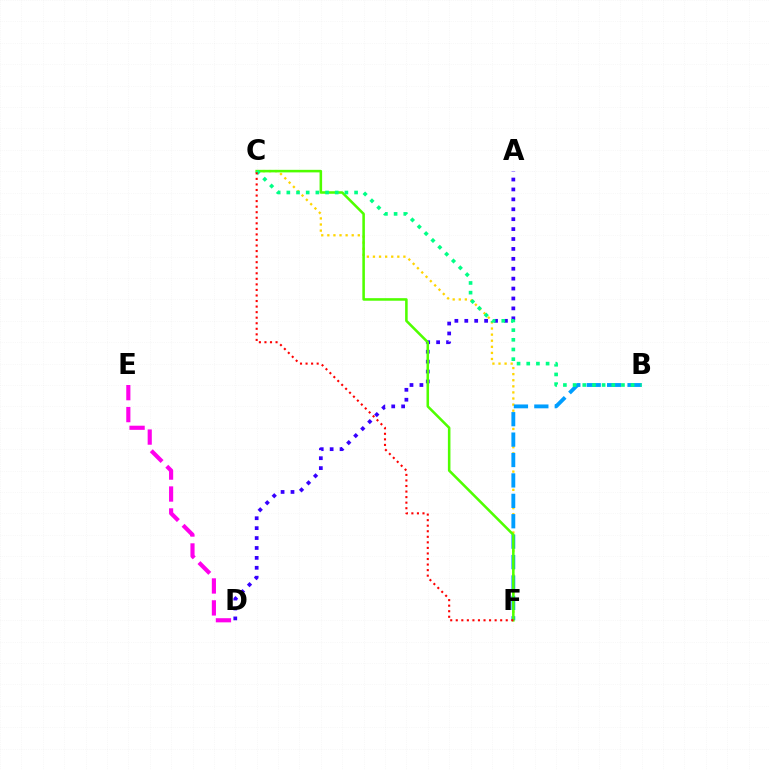{('D', 'E'): [{'color': '#ff00ed', 'line_style': 'dashed', 'thickness': 2.98}], ('C', 'F'): [{'color': '#ffd500', 'line_style': 'dotted', 'thickness': 1.65}, {'color': '#4fff00', 'line_style': 'solid', 'thickness': 1.84}, {'color': '#ff0000', 'line_style': 'dotted', 'thickness': 1.51}], ('A', 'D'): [{'color': '#3700ff', 'line_style': 'dotted', 'thickness': 2.69}], ('B', 'F'): [{'color': '#009eff', 'line_style': 'dashed', 'thickness': 2.77}], ('B', 'C'): [{'color': '#00ff86', 'line_style': 'dotted', 'thickness': 2.63}]}